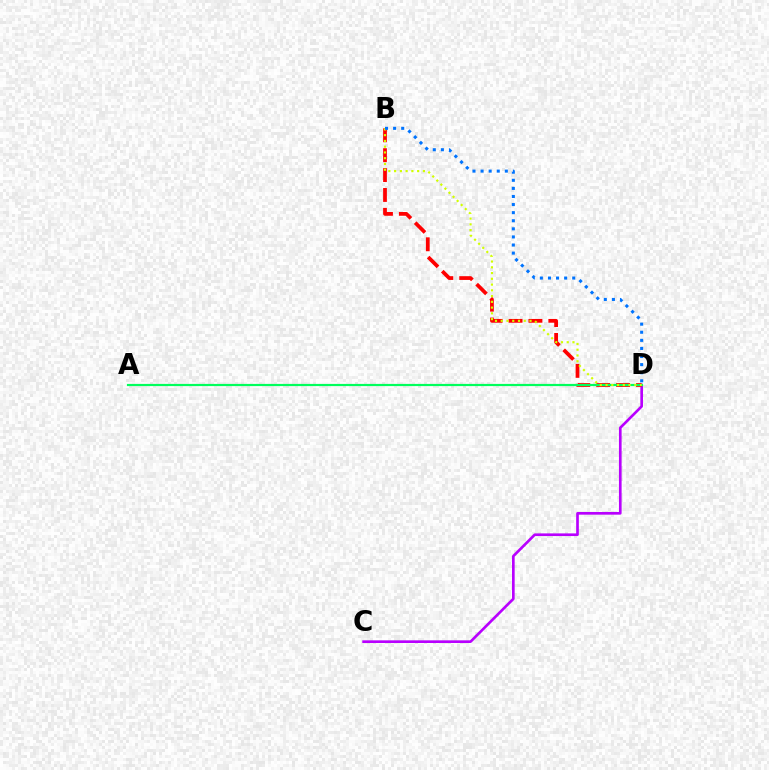{('C', 'D'): [{'color': '#b900ff', 'line_style': 'solid', 'thickness': 1.92}], ('B', 'D'): [{'color': '#ff0000', 'line_style': 'dashed', 'thickness': 2.7}, {'color': '#d1ff00', 'line_style': 'dotted', 'thickness': 1.56}, {'color': '#0074ff', 'line_style': 'dotted', 'thickness': 2.2}], ('A', 'D'): [{'color': '#00ff5c', 'line_style': 'solid', 'thickness': 1.58}]}